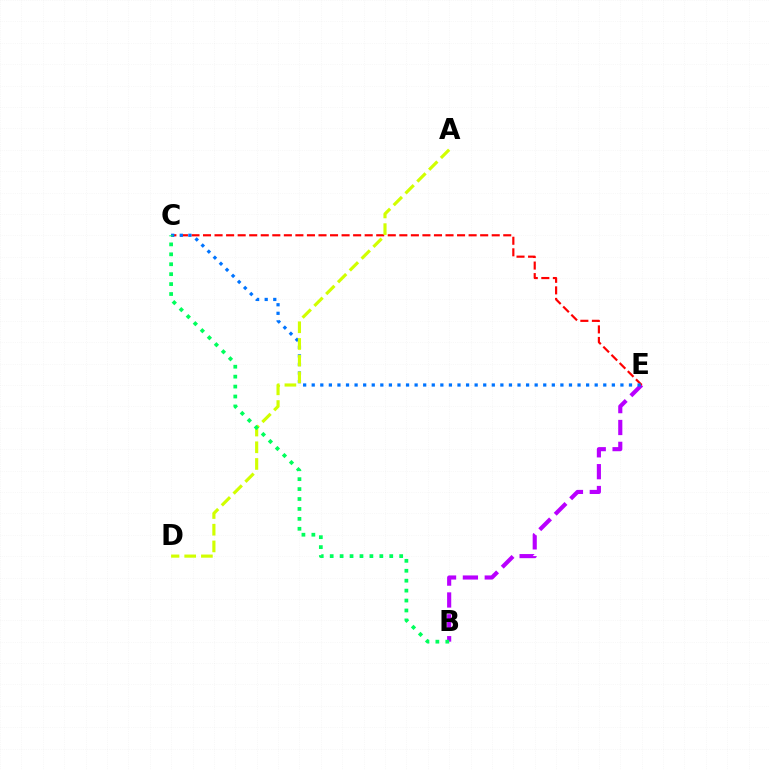{('B', 'E'): [{'color': '#b900ff', 'line_style': 'dashed', 'thickness': 2.97}], ('C', 'E'): [{'color': '#ff0000', 'line_style': 'dashed', 'thickness': 1.57}, {'color': '#0074ff', 'line_style': 'dotted', 'thickness': 2.33}], ('A', 'D'): [{'color': '#d1ff00', 'line_style': 'dashed', 'thickness': 2.27}], ('B', 'C'): [{'color': '#00ff5c', 'line_style': 'dotted', 'thickness': 2.7}]}